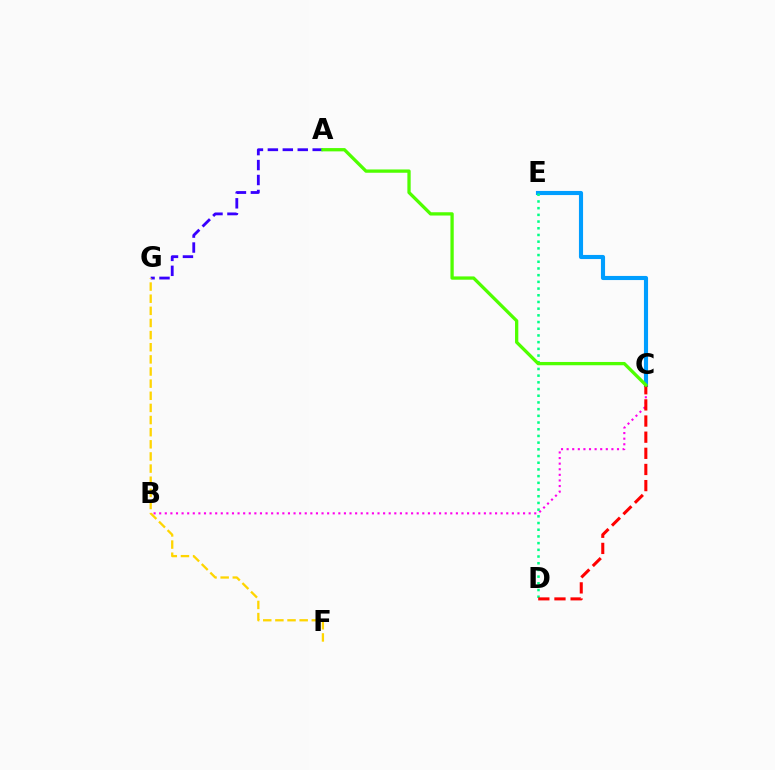{('B', 'C'): [{'color': '#ff00ed', 'line_style': 'dotted', 'thickness': 1.52}], ('A', 'G'): [{'color': '#3700ff', 'line_style': 'dashed', 'thickness': 2.03}], ('F', 'G'): [{'color': '#ffd500', 'line_style': 'dashed', 'thickness': 1.65}], ('C', 'E'): [{'color': '#009eff', 'line_style': 'solid', 'thickness': 2.96}], ('D', 'E'): [{'color': '#00ff86', 'line_style': 'dotted', 'thickness': 1.82}], ('C', 'D'): [{'color': '#ff0000', 'line_style': 'dashed', 'thickness': 2.19}], ('A', 'C'): [{'color': '#4fff00', 'line_style': 'solid', 'thickness': 2.37}]}